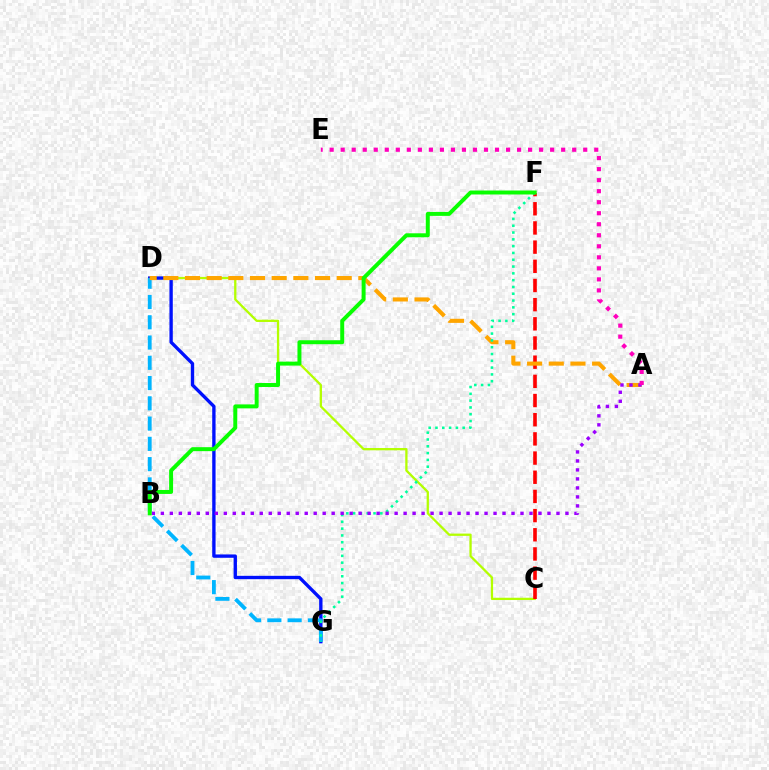{('C', 'D'): [{'color': '#b3ff00', 'line_style': 'solid', 'thickness': 1.64}], ('D', 'G'): [{'color': '#0010ff', 'line_style': 'solid', 'thickness': 2.41}, {'color': '#00b5ff', 'line_style': 'dashed', 'thickness': 2.75}], ('C', 'F'): [{'color': '#ff0000', 'line_style': 'dashed', 'thickness': 2.61}], ('A', 'D'): [{'color': '#ffa500', 'line_style': 'dashed', 'thickness': 2.94}], ('F', 'G'): [{'color': '#00ff9d', 'line_style': 'dotted', 'thickness': 1.85}], ('A', 'B'): [{'color': '#9b00ff', 'line_style': 'dotted', 'thickness': 2.44}], ('A', 'E'): [{'color': '#ff00bd', 'line_style': 'dotted', 'thickness': 3.0}], ('B', 'F'): [{'color': '#08ff00', 'line_style': 'solid', 'thickness': 2.85}]}